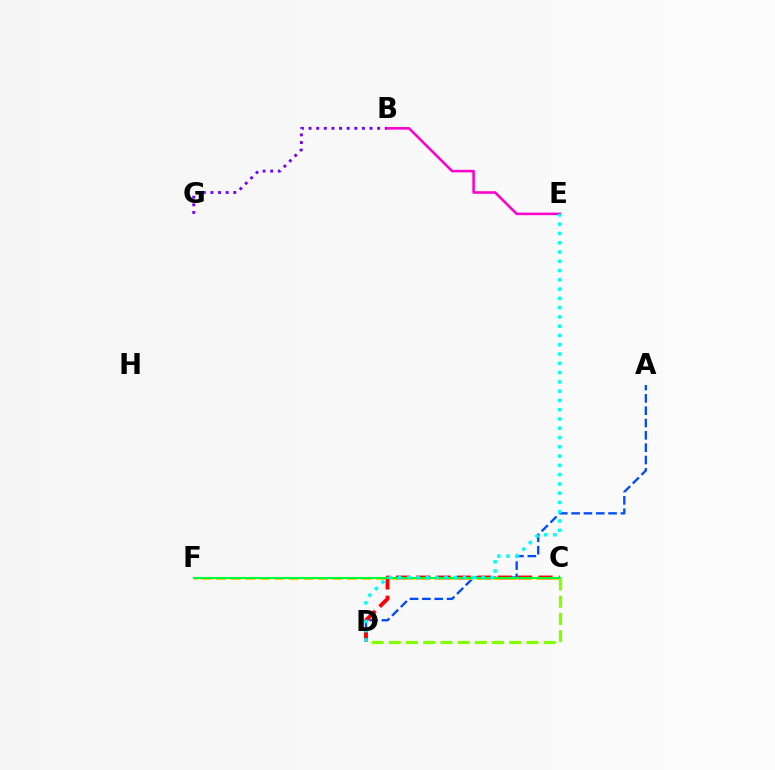{('A', 'D'): [{'color': '#004bff', 'line_style': 'dashed', 'thickness': 1.68}], ('C', 'D'): [{'color': '#ff0000', 'line_style': 'dashed', 'thickness': 2.77}, {'color': '#84ff00', 'line_style': 'dashed', 'thickness': 2.34}], ('B', 'G'): [{'color': '#7200ff', 'line_style': 'dotted', 'thickness': 2.07}], ('C', 'F'): [{'color': '#ffbd00', 'line_style': 'dashed', 'thickness': 1.97}, {'color': '#00ff39', 'line_style': 'solid', 'thickness': 1.51}], ('B', 'E'): [{'color': '#ff00cf', 'line_style': 'solid', 'thickness': 1.85}], ('D', 'E'): [{'color': '#00fff6', 'line_style': 'dotted', 'thickness': 2.52}]}